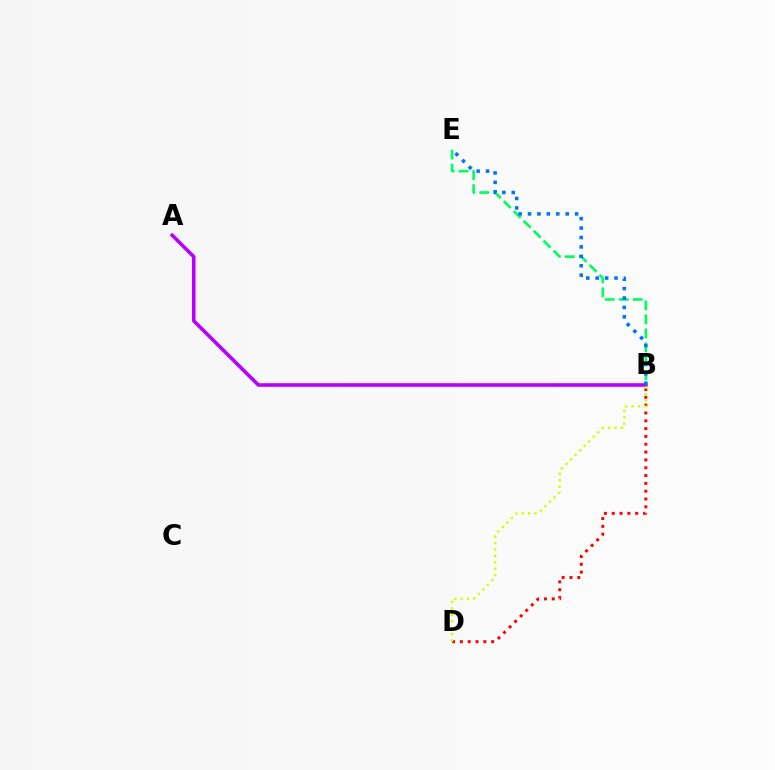{('A', 'B'): [{'color': '#b900ff', 'line_style': 'solid', 'thickness': 2.58}], ('B', 'D'): [{'color': '#ff0000', 'line_style': 'dotted', 'thickness': 2.13}, {'color': '#d1ff00', 'line_style': 'dotted', 'thickness': 1.74}], ('B', 'E'): [{'color': '#00ff5c', 'line_style': 'dashed', 'thickness': 1.9}, {'color': '#0074ff', 'line_style': 'dotted', 'thickness': 2.56}]}